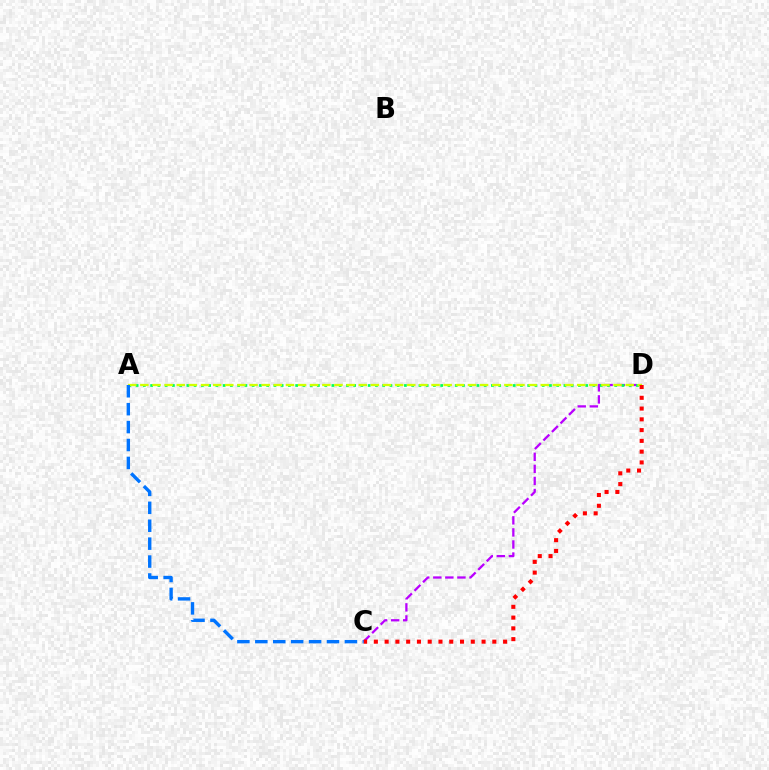{('C', 'D'): [{'color': '#b900ff', 'line_style': 'dashed', 'thickness': 1.64}, {'color': '#ff0000', 'line_style': 'dotted', 'thickness': 2.93}], ('A', 'D'): [{'color': '#00ff5c', 'line_style': 'dotted', 'thickness': 1.97}, {'color': '#d1ff00', 'line_style': 'dashed', 'thickness': 1.65}], ('A', 'C'): [{'color': '#0074ff', 'line_style': 'dashed', 'thickness': 2.43}]}